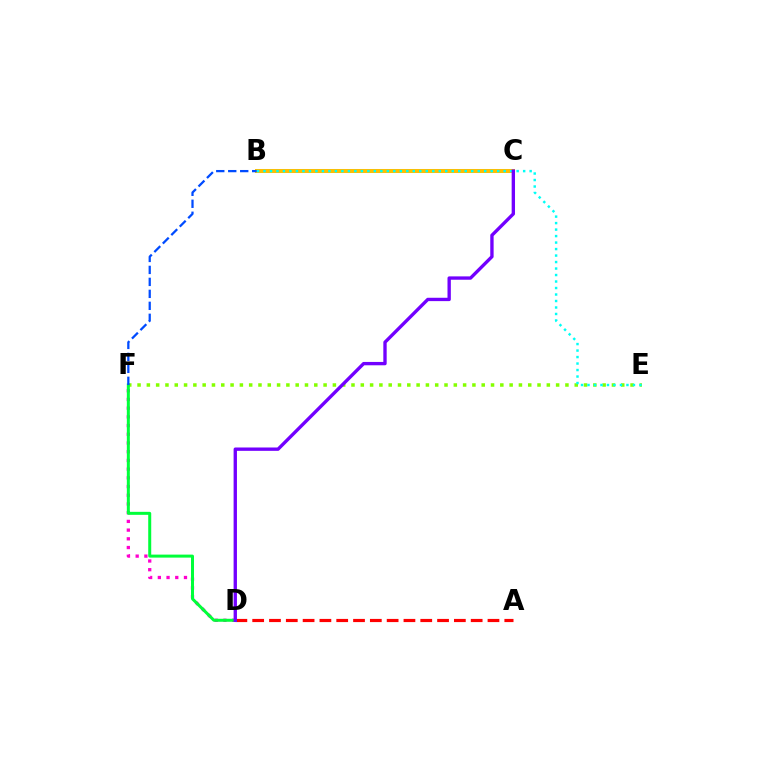{('E', 'F'): [{'color': '#84ff00', 'line_style': 'dotted', 'thickness': 2.53}], ('D', 'F'): [{'color': '#ff00cf', 'line_style': 'dotted', 'thickness': 2.37}, {'color': '#00ff39', 'line_style': 'solid', 'thickness': 2.16}], ('B', 'C'): [{'color': '#ffbd00', 'line_style': 'solid', 'thickness': 2.9}], ('A', 'D'): [{'color': '#ff0000', 'line_style': 'dashed', 'thickness': 2.28}], ('B', 'E'): [{'color': '#00fff6', 'line_style': 'dotted', 'thickness': 1.76}], ('B', 'F'): [{'color': '#004bff', 'line_style': 'dashed', 'thickness': 1.63}], ('C', 'D'): [{'color': '#7200ff', 'line_style': 'solid', 'thickness': 2.41}]}